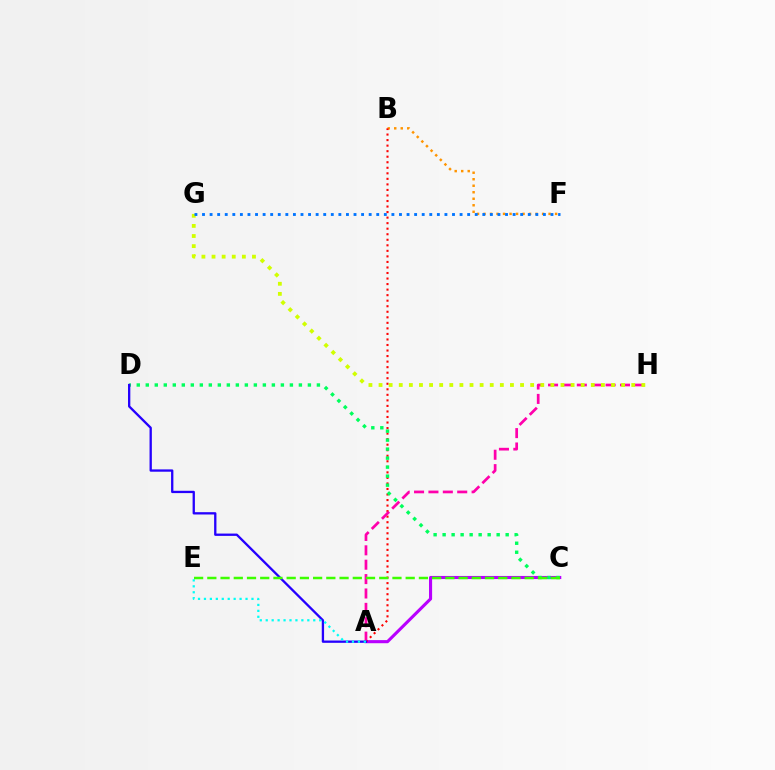{('B', 'F'): [{'color': '#ff9400', 'line_style': 'dotted', 'thickness': 1.77}], ('A', 'C'): [{'color': '#b900ff', 'line_style': 'solid', 'thickness': 2.23}], ('A', 'B'): [{'color': '#ff0000', 'line_style': 'dotted', 'thickness': 1.5}], ('A', 'H'): [{'color': '#ff00ac', 'line_style': 'dashed', 'thickness': 1.95}], ('C', 'D'): [{'color': '#00ff5c', 'line_style': 'dotted', 'thickness': 2.45}], ('G', 'H'): [{'color': '#d1ff00', 'line_style': 'dotted', 'thickness': 2.75}], ('A', 'D'): [{'color': '#2500ff', 'line_style': 'solid', 'thickness': 1.67}], ('A', 'E'): [{'color': '#00fff6', 'line_style': 'dotted', 'thickness': 1.61}], ('F', 'G'): [{'color': '#0074ff', 'line_style': 'dotted', 'thickness': 2.06}], ('C', 'E'): [{'color': '#3dff00', 'line_style': 'dashed', 'thickness': 1.8}]}